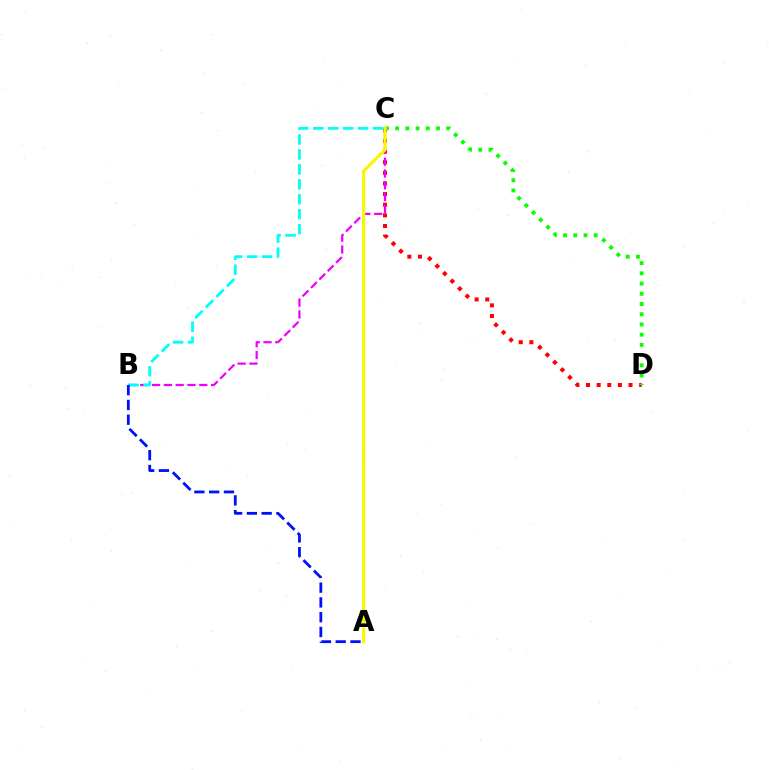{('C', 'D'): [{'color': '#ff0000', 'line_style': 'dotted', 'thickness': 2.89}, {'color': '#08ff00', 'line_style': 'dotted', 'thickness': 2.78}], ('B', 'C'): [{'color': '#ee00ff', 'line_style': 'dashed', 'thickness': 1.6}, {'color': '#00fff6', 'line_style': 'dashed', 'thickness': 2.03}], ('A', 'C'): [{'color': '#fcf500', 'line_style': 'solid', 'thickness': 2.29}], ('A', 'B'): [{'color': '#0010ff', 'line_style': 'dashed', 'thickness': 2.01}]}